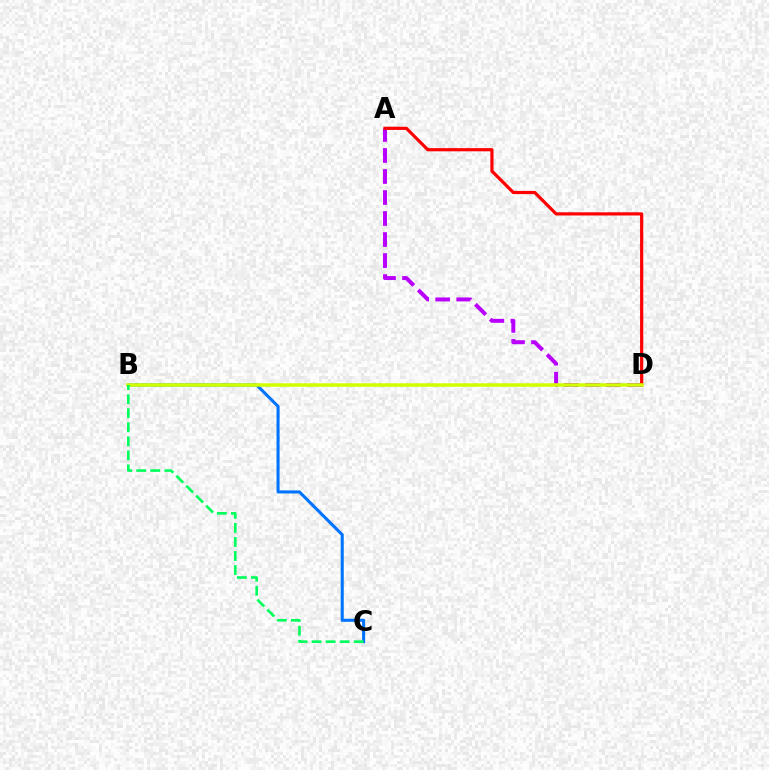{('B', 'C'): [{'color': '#0074ff', 'line_style': 'solid', 'thickness': 2.21}, {'color': '#00ff5c', 'line_style': 'dashed', 'thickness': 1.91}], ('A', 'D'): [{'color': '#b900ff', 'line_style': 'dashed', 'thickness': 2.85}, {'color': '#ff0000', 'line_style': 'solid', 'thickness': 2.3}], ('B', 'D'): [{'color': '#d1ff00', 'line_style': 'solid', 'thickness': 2.53}]}